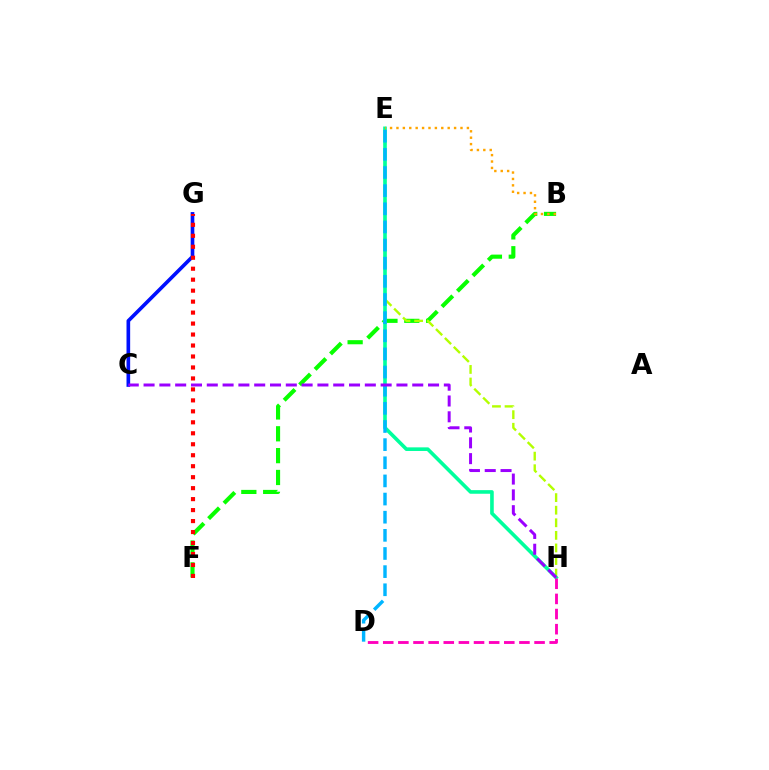{('B', 'F'): [{'color': '#08ff00', 'line_style': 'dashed', 'thickness': 2.97}], ('E', 'H'): [{'color': '#b3ff00', 'line_style': 'dashed', 'thickness': 1.71}, {'color': '#00ff9d', 'line_style': 'solid', 'thickness': 2.61}], ('D', 'H'): [{'color': '#ff00bd', 'line_style': 'dashed', 'thickness': 2.06}], ('C', 'G'): [{'color': '#0010ff', 'line_style': 'solid', 'thickness': 2.63}], ('F', 'G'): [{'color': '#ff0000', 'line_style': 'dotted', 'thickness': 2.98}], ('D', 'E'): [{'color': '#00b5ff', 'line_style': 'dashed', 'thickness': 2.46}], ('B', 'E'): [{'color': '#ffa500', 'line_style': 'dotted', 'thickness': 1.74}], ('C', 'H'): [{'color': '#9b00ff', 'line_style': 'dashed', 'thickness': 2.15}]}